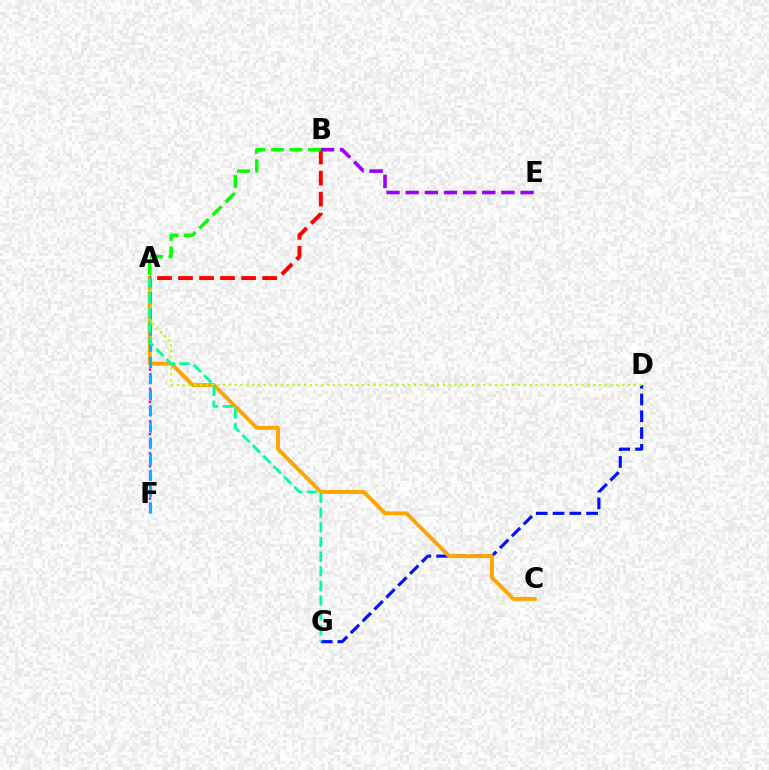{('A', 'F'): [{'color': '#ff00bd', 'line_style': 'dotted', 'thickness': 1.75}, {'color': '#00b5ff', 'line_style': 'dashed', 'thickness': 2.2}], ('D', 'G'): [{'color': '#0010ff', 'line_style': 'dashed', 'thickness': 2.28}], ('A', 'C'): [{'color': '#ffa500', 'line_style': 'solid', 'thickness': 2.82}], ('A', 'D'): [{'color': '#b3ff00', 'line_style': 'dotted', 'thickness': 1.57}], ('A', 'B'): [{'color': '#ff0000', 'line_style': 'dashed', 'thickness': 2.86}, {'color': '#08ff00', 'line_style': 'dashed', 'thickness': 2.51}], ('B', 'E'): [{'color': '#9b00ff', 'line_style': 'dashed', 'thickness': 2.6}], ('A', 'G'): [{'color': '#00ff9d', 'line_style': 'dashed', 'thickness': 2.0}]}